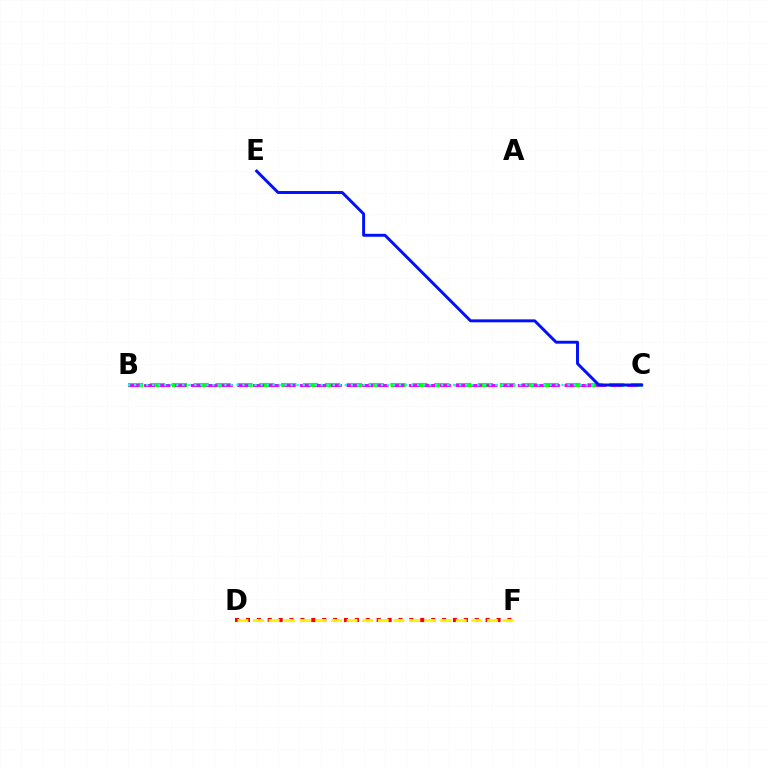{('B', 'C'): [{'color': '#08ff00', 'line_style': 'dashed', 'thickness': 2.97}, {'color': '#ee00ff', 'line_style': 'dashed', 'thickness': 2.12}, {'color': '#00fff6', 'line_style': 'dotted', 'thickness': 1.64}], ('D', 'F'): [{'color': '#ff0000', 'line_style': 'dotted', 'thickness': 2.96}, {'color': '#fcf500', 'line_style': 'dashed', 'thickness': 2.12}], ('C', 'E'): [{'color': '#0010ff', 'line_style': 'solid', 'thickness': 2.11}]}